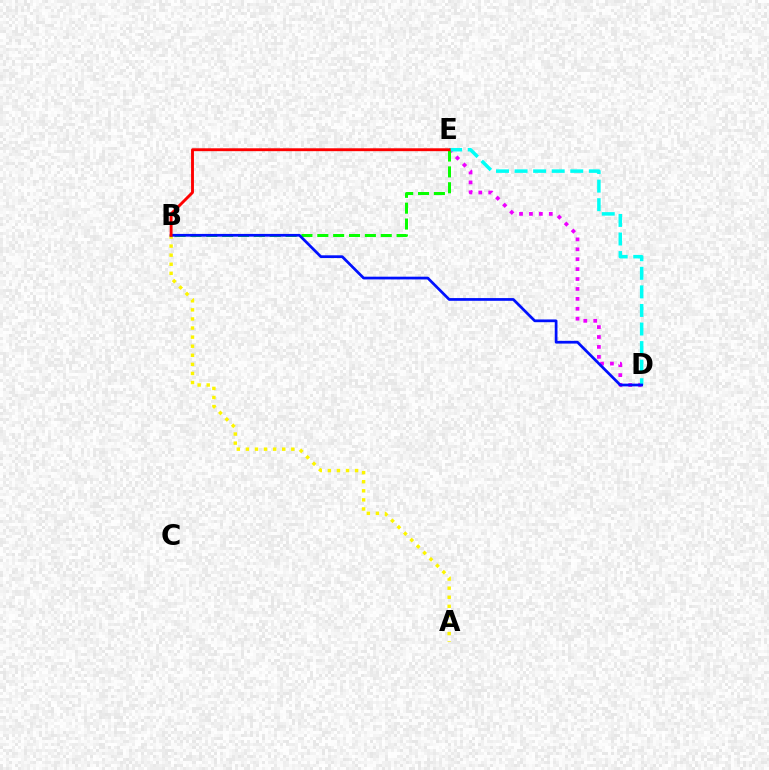{('D', 'E'): [{'color': '#ee00ff', 'line_style': 'dotted', 'thickness': 2.69}, {'color': '#00fff6', 'line_style': 'dashed', 'thickness': 2.52}], ('B', 'E'): [{'color': '#08ff00', 'line_style': 'dashed', 'thickness': 2.15}, {'color': '#ff0000', 'line_style': 'solid', 'thickness': 2.08}], ('A', 'B'): [{'color': '#fcf500', 'line_style': 'dotted', 'thickness': 2.47}], ('B', 'D'): [{'color': '#0010ff', 'line_style': 'solid', 'thickness': 1.97}]}